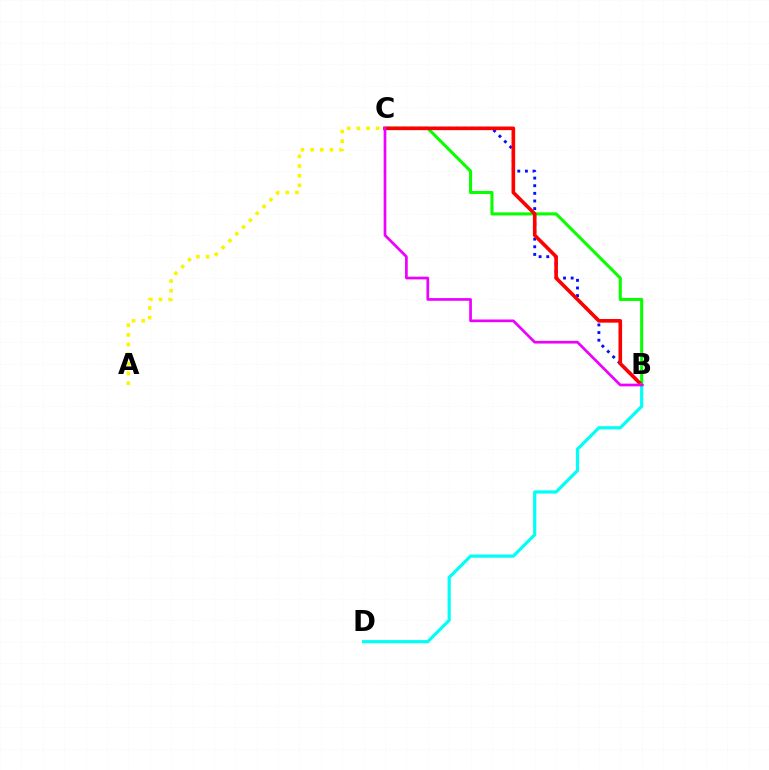{('B', 'C'): [{'color': '#0010ff', 'line_style': 'dotted', 'thickness': 2.07}, {'color': '#08ff00', 'line_style': 'solid', 'thickness': 2.2}, {'color': '#ff0000', 'line_style': 'solid', 'thickness': 2.61}, {'color': '#ee00ff', 'line_style': 'solid', 'thickness': 1.94}], ('A', 'C'): [{'color': '#fcf500', 'line_style': 'dotted', 'thickness': 2.62}], ('B', 'D'): [{'color': '#00fff6', 'line_style': 'solid', 'thickness': 2.29}]}